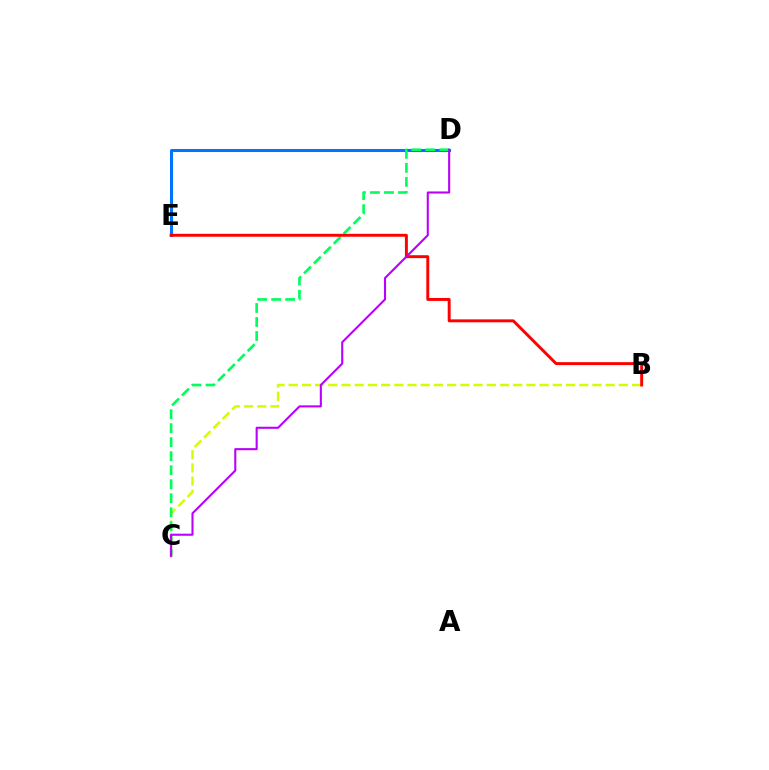{('D', 'E'): [{'color': '#0074ff', 'line_style': 'solid', 'thickness': 2.18}], ('B', 'C'): [{'color': '#d1ff00', 'line_style': 'dashed', 'thickness': 1.79}], ('C', 'D'): [{'color': '#00ff5c', 'line_style': 'dashed', 'thickness': 1.9}, {'color': '#b900ff', 'line_style': 'solid', 'thickness': 1.5}], ('B', 'E'): [{'color': '#ff0000', 'line_style': 'solid', 'thickness': 2.11}]}